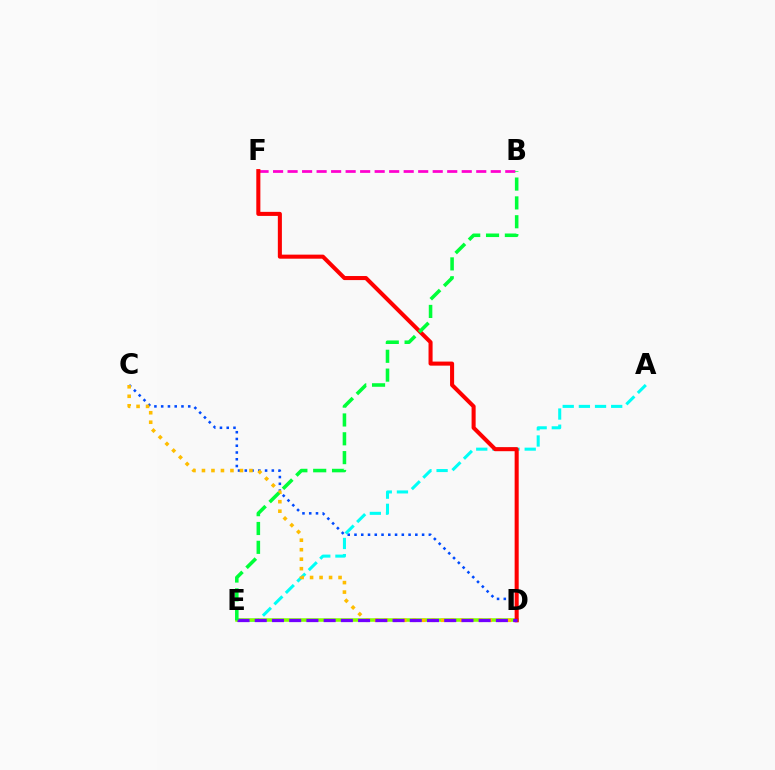{('A', 'E'): [{'color': '#00fff6', 'line_style': 'dashed', 'thickness': 2.19}], ('C', 'D'): [{'color': '#004bff', 'line_style': 'dotted', 'thickness': 1.84}, {'color': '#ffbd00', 'line_style': 'dotted', 'thickness': 2.58}], ('D', 'E'): [{'color': '#84ff00', 'line_style': 'solid', 'thickness': 2.56}, {'color': '#7200ff', 'line_style': 'dashed', 'thickness': 2.34}], ('B', 'F'): [{'color': '#ff00cf', 'line_style': 'dashed', 'thickness': 1.97}], ('D', 'F'): [{'color': '#ff0000', 'line_style': 'solid', 'thickness': 2.92}], ('B', 'E'): [{'color': '#00ff39', 'line_style': 'dashed', 'thickness': 2.56}]}